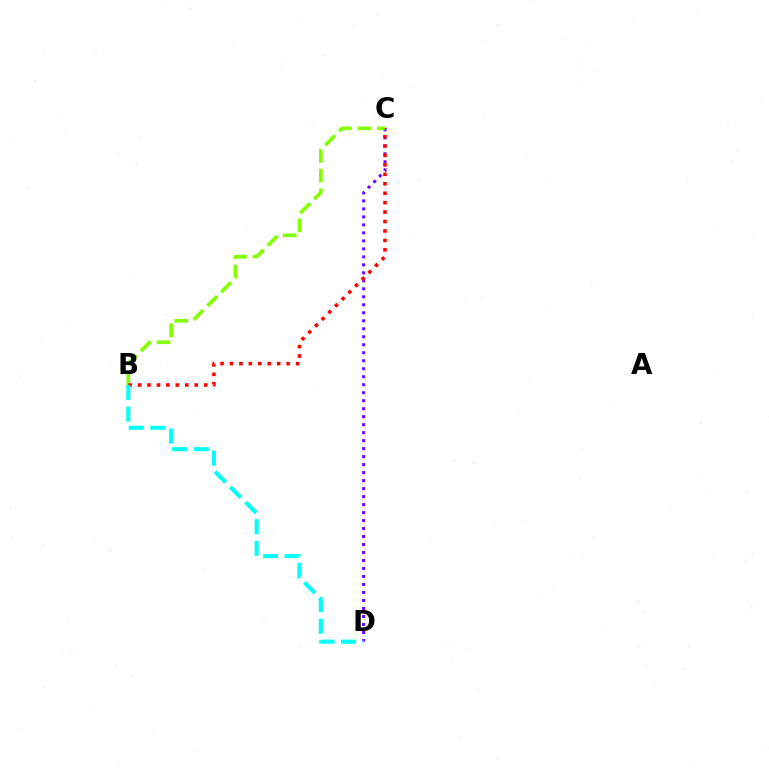{('C', 'D'): [{'color': '#7200ff', 'line_style': 'dotted', 'thickness': 2.17}], ('B', 'C'): [{'color': '#84ff00', 'line_style': 'dashed', 'thickness': 2.66}, {'color': '#ff0000', 'line_style': 'dotted', 'thickness': 2.57}], ('B', 'D'): [{'color': '#00fff6', 'line_style': 'dashed', 'thickness': 2.93}]}